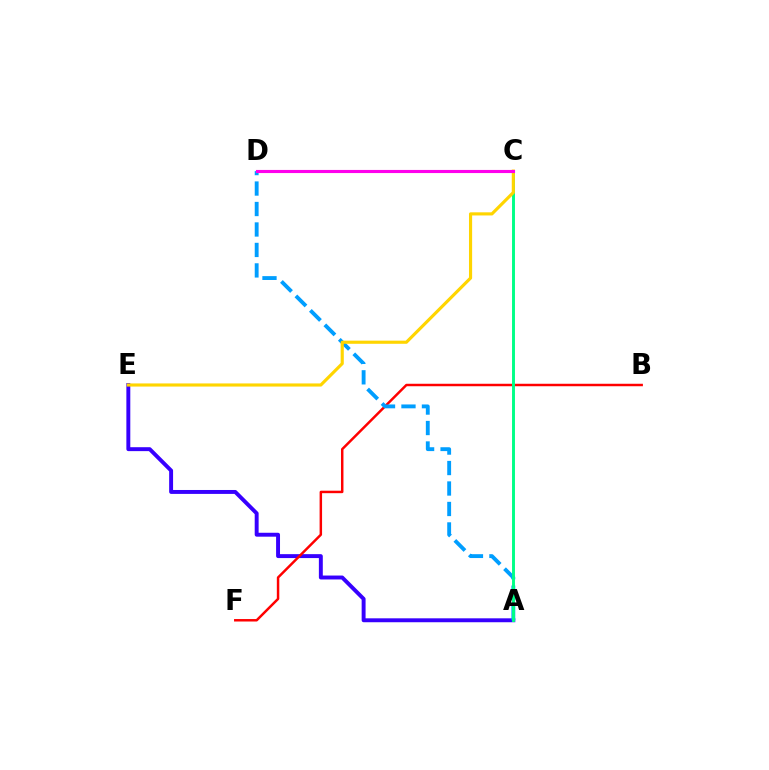{('A', 'E'): [{'color': '#3700ff', 'line_style': 'solid', 'thickness': 2.82}], ('B', 'F'): [{'color': '#ff0000', 'line_style': 'solid', 'thickness': 1.78}], ('A', 'D'): [{'color': '#009eff', 'line_style': 'dashed', 'thickness': 2.78}], ('C', 'D'): [{'color': '#4fff00', 'line_style': 'dotted', 'thickness': 1.82}, {'color': '#ff00ed', 'line_style': 'solid', 'thickness': 2.25}], ('A', 'C'): [{'color': '#00ff86', 'line_style': 'solid', 'thickness': 2.11}], ('C', 'E'): [{'color': '#ffd500', 'line_style': 'solid', 'thickness': 2.26}]}